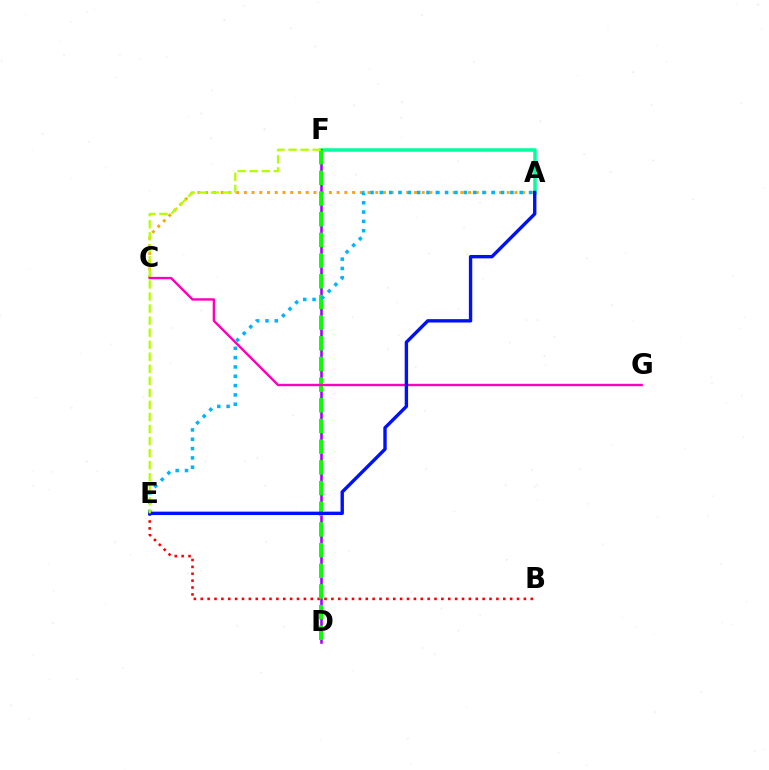{('A', 'F'): [{'color': '#00ff9d', 'line_style': 'solid', 'thickness': 2.52}], ('A', 'C'): [{'color': '#ffa500', 'line_style': 'dotted', 'thickness': 2.1}], ('D', 'F'): [{'color': '#9b00ff', 'line_style': 'solid', 'thickness': 1.82}, {'color': '#08ff00', 'line_style': 'dashed', 'thickness': 2.81}], ('B', 'E'): [{'color': '#ff0000', 'line_style': 'dotted', 'thickness': 1.87}], ('A', 'E'): [{'color': '#00b5ff', 'line_style': 'dotted', 'thickness': 2.53}, {'color': '#0010ff', 'line_style': 'solid', 'thickness': 2.43}], ('C', 'G'): [{'color': '#ff00bd', 'line_style': 'solid', 'thickness': 1.73}], ('E', 'F'): [{'color': '#b3ff00', 'line_style': 'dashed', 'thickness': 1.64}]}